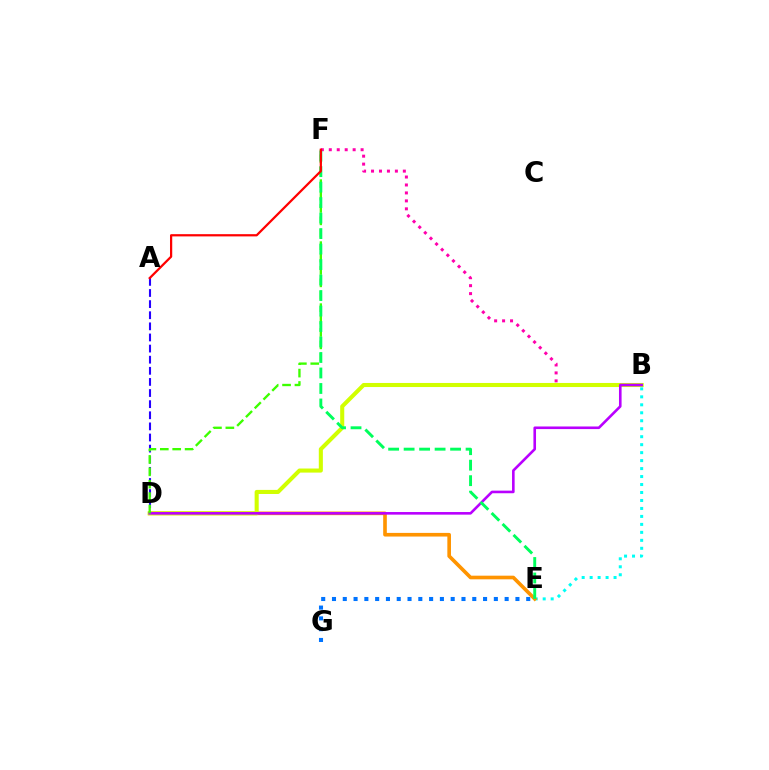{('B', 'E'): [{'color': '#00fff6', 'line_style': 'dotted', 'thickness': 2.17}], ('B', 'F'): [{'color': '#ff00ac', 'line_style': 'dotted', 'thickness': 2.16}], ('D', 'E'): [{'color': '#ff9400', 'line_style': 'solid', 'thickness': 2.62}], ('B', 'D'): [{'color': '#d1ff00', 'line_style': 'solid', 'thickness': 2.93}, {'color': '#b900ff', 'line_style': 'solid', 'thickness': 1.88}], ('A', 'D'): [{'color': '#2500ff', 'line_style': 'dashed', 'thickness': 1.51}], ('E', 'G'): [{'color': '#0074ff', 'line_style': 'dotted', 'thickness': 2.93}], ('D', 'F'): [{'color': '#3dff00', 'line_style': 'dashed', 'thickness': 1.68}], ('E', 'F'): [{'color': '#00ff5c', 'line_style': 'dashed', 'thickness': 2.1}], ('A', 'F'): [{'color': '#ff0000', 'line_style': 'solid', 'thickness': 1.61}]}